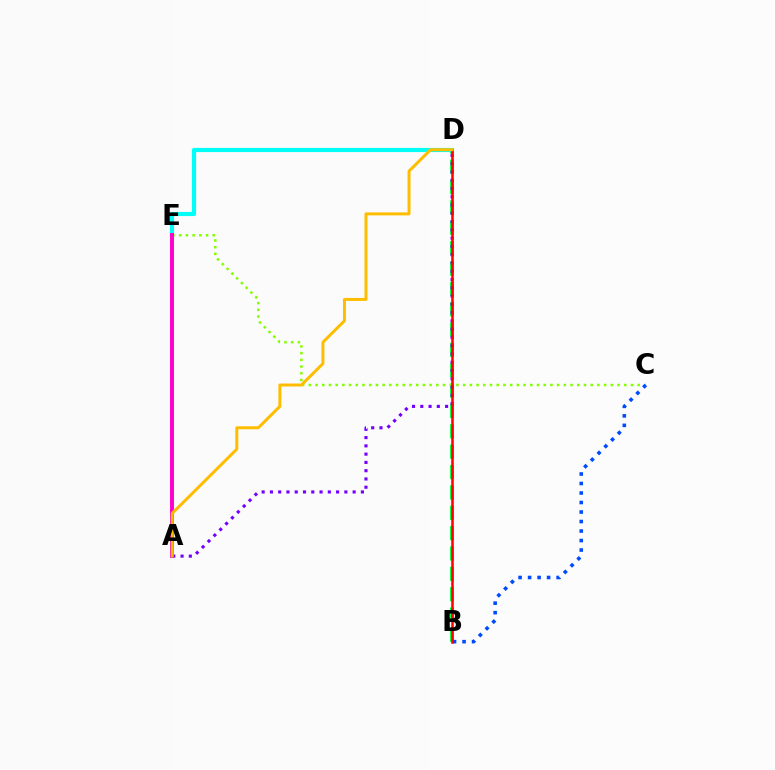{('B', 'D'): [{'color': '#00ff39', 'line_style': 'dashed', 'thickness': 2.77}, {'color': '#ff0000', 'line_style': 'solid', 'thickness': 1.82}], ('D', 'E'): [{'color': '#00fff6', 'line_style': 'solid', 'thickness': 3.0}], ('C', 'E'): [{'color': '#84ff00', 'line_style': 'dotted', 'thickness': 1.82}], ('A', 'E'): [{'color': '#ff00cf', 'line_style': 'solid', 'thickness': 2.83}], ('B', 'C'): [{'color': '#004bff', 'line_style': 'dotted', 'thickness': 2.58}], ('A', 'D'): [{'color': '#7200ff', 'line_style': 'dotted', 'thickness': 2.25}, {'color': '#ffbd00', 'line_style': 'solid', 'thickness': 2.14}]}